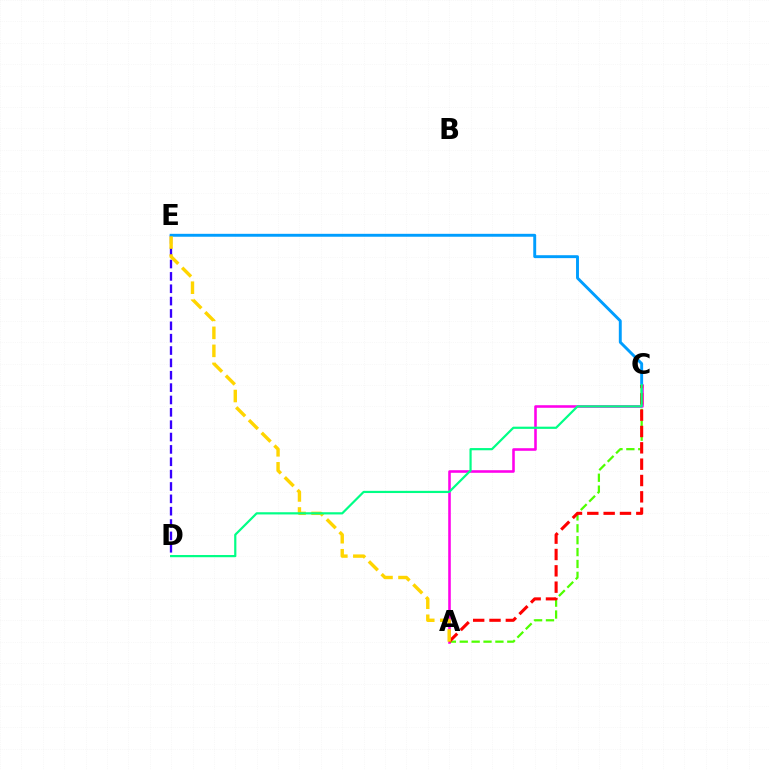{('A', 'C'): [{'color': '#4fff00', 'line_style': 'dashed', 'thickness': 1.61}, {'color': '#ff00ed', 'line_style': 'solid', 'thickness': 1.86}, {'color': '#ff0000', 'line_style': 'dashed', 'thickness': 2.22}], ('D', 'E'): [{'color': '#3700ff', 'line_style': 'dashed', 'thickness': 1.68}], ('C', 'E'): [{'color': '#009eff', 'line_style': 'solid', 'thickness': 2.1}], ('A', 'E'): [{'color': '#ffd500', 'line_style': 'dashed', 'thickness': 2.45}], ('C', 'D'): [{'color': '#00ff86', 'line_style': 'solid', 'thickness': 1.58}]}